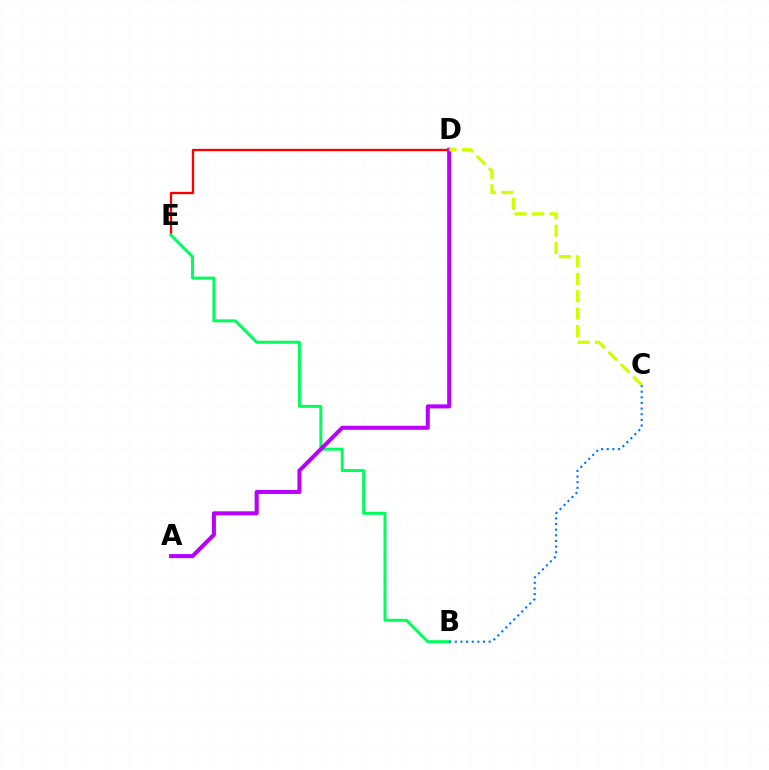{('D', 'E'): [{'color': '#ff0000', 'line_style': 'solid', 'thickness': 1.68}], ('B', 'E'): [{'color': '#00ff5c', 'line_style': 'solid', 'thickness': 2.14}], ('B', 'C'): [{'color': '#0074ff', 'line_style': 'dotted', 'thickness': 1.53}], ('A', 'D'): [{'color': '#b900ff', 'line_style': 'solid', 'thickness': 2.92}], ('C', 'D'): [{'color': '#d1ff00', 'line_style': 'dashed', 'thickness': 2.36}]}